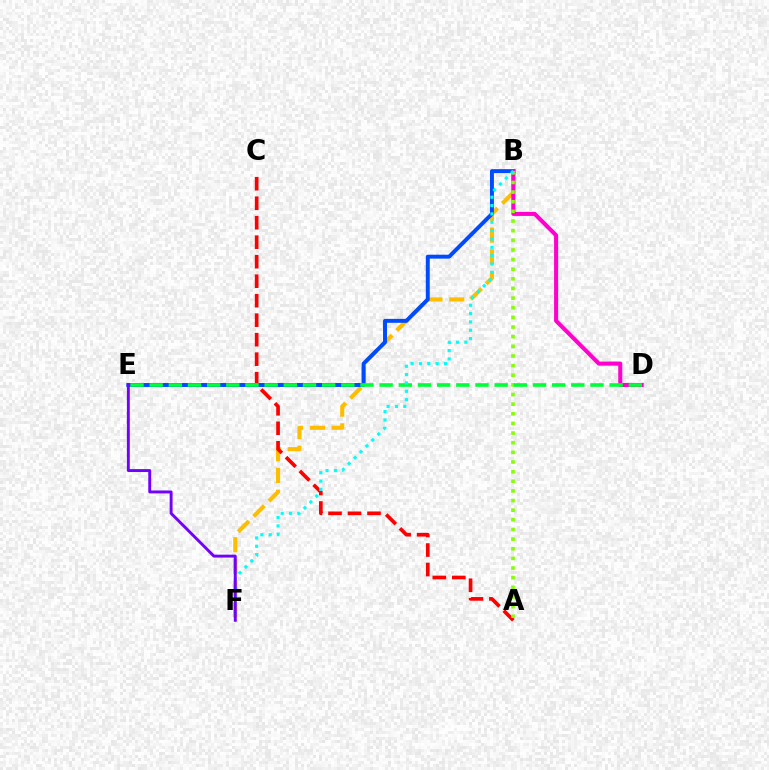{('B', 'F'): [{'color': '#ffbd00', 'line_style': 'dashed', 'thickness': 2.96}, {'color': '#00fff6', 'line_style': 'dotted', 'thickness': 2.27}], ('B', 'E'): [{'color': '#004bff', 'line_style': 'solid', 'thickness': 2.84}], ('B', 'D'): [{'color': '#ff00cf', 'line_style': 'solid', 'thickness': 2.93}], ('A', 'C'): [{'color': '#ff0000', 'line_style': 'dashed', 'thickness': 2.65}], ('A', 'B'): [{'color': '#84ff00', 'line_style': 'dotted', 'thickness': 2.62}], ('D', 'E'): [{'color': '#00ff39', 'line_style': 'dashed', 'thickness': 2.6}], ('E', 'F'): [{'color': '#7200ff', 'line_style': 'solid', 'thickness': 2.09}]}